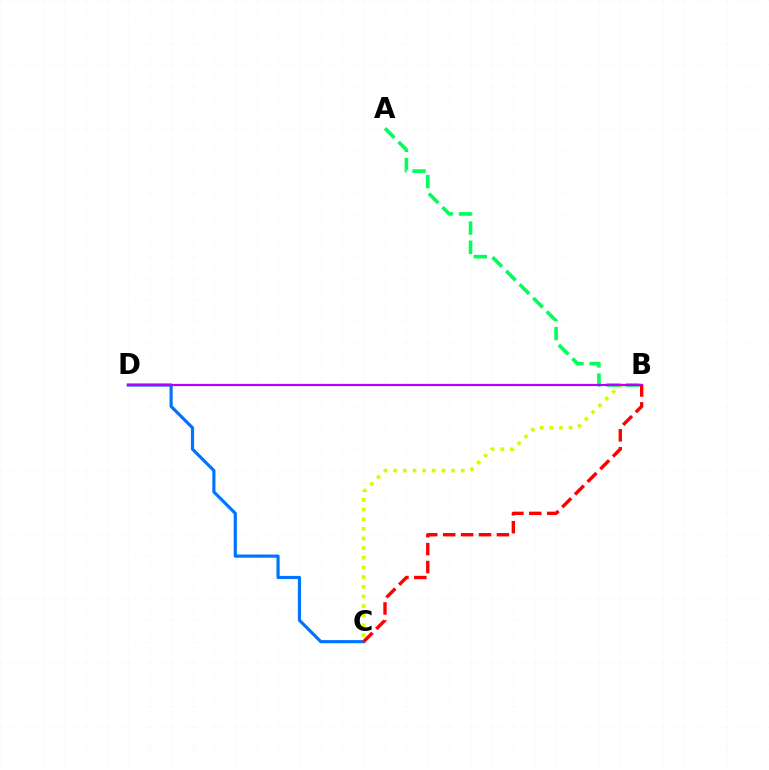{('B', 'C'): [{'color': '#d1ff00', 'line_style': 'dotted', 'thickness': 2.62}, {'color': '#ff0000', 'line_style': 'dashed', 'thickness': 2.43}], ('C', 'D'): [{'color': '#0074ff', 'line_style': 'solid', 'thickness': 2.28}], ('A', 'B'): [{'color': '#00ff5c', 'line_style': 'dashed', 'thickness': 2.61}], ('B', 'D'): [{'color': '#b900ff', 'line_style': 'solid', 'thickness': 1.59}]}